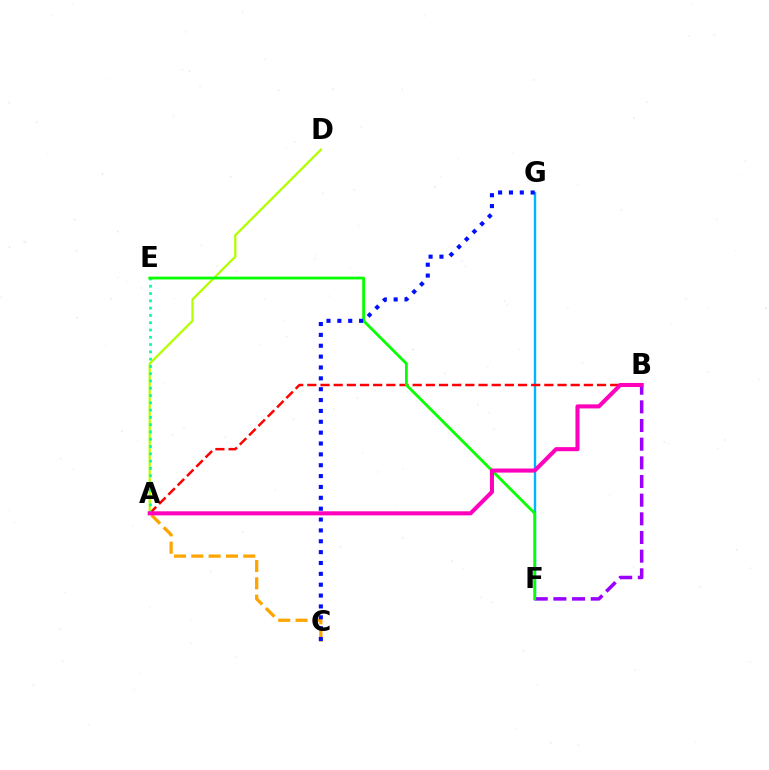{('F', 'G'): [{'color': '#00b5ff', 'line_style': 'solid', 'thickness': 1.73}], ('A', 'B'): [{'color': '#ff0000', 'line_style': 'dashed', 'thickness': 1.79}, {'color': '#ff00bd', 'line_style': 'solid', 'thickness': 2.93}], ('A', 'D'): [{'color': '#b3ff00', 'line_style': 'solid', 'thickness': 1.64}], ('A', 'C'): [{'color': '#ffa500', 'line_style': 'dashed', 'thickness': 2.35}], ('B', 'F'): [{'color': '#9b00ff', 'line_style': 'dashed', 'thickness': 2.54}], ('A', 'E'): [{'color': '#00ff9d', 'line_style': 'dotted', 'thickness': 1.98}], ('E', 'F'): [{'color': '#08ff00', 'line_style': 'solid', 'thickness': 2.02}], ('C', 'G'): [{'color': '#0010ff', 'line_style': 'dotted', 'thickness': 2.95}]}